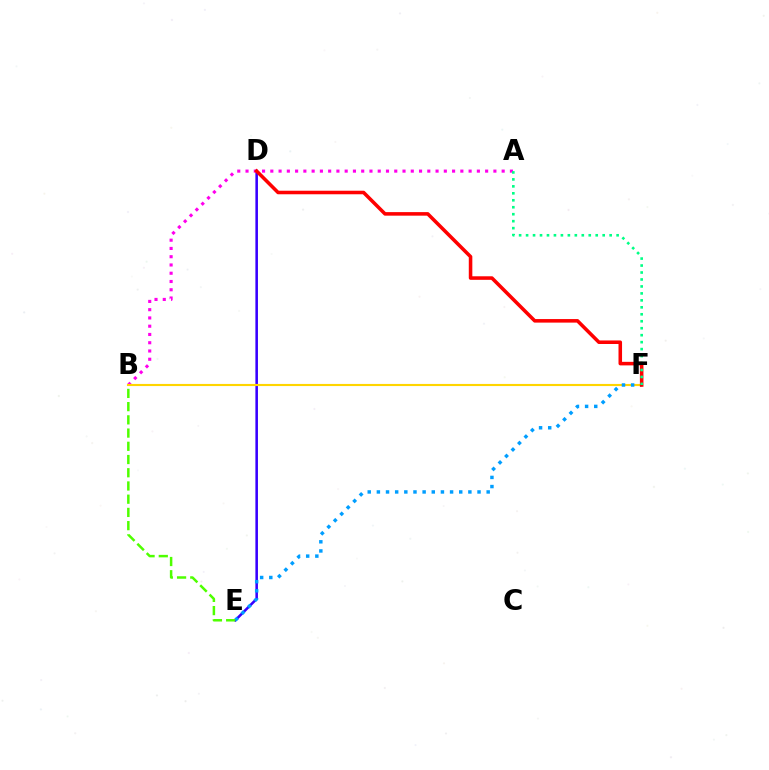{('D', 'E'): [{'color': '#3700ff', 'line_style': 'solid', 'thickness': 1.85}], ('A', 'B'): [{'color': '#ff00ed', 'line_style': 'dotted', 'thickness': 2.24}], ('B', 'F'): [{'color': '#ffd500', 'line_style': 'solid', 'thickness': 1.53}], ('E', 'F'): [{'color': '#009eff', 'line_style': 'dotted', 'thickness': 2.49}], ('D', 'F'): [{'color': '#ff0000', 'line_style': 'solid', 'thickness': 2.56}], ('A', 'F'): [{'color': '#00ff86', 'line_style': 'dotted', 'thickness': 1.89}], ('B', 'E'): [{'color': '#4fff00', 'line_style': 'dashed', 'thickness': 1.8}]}